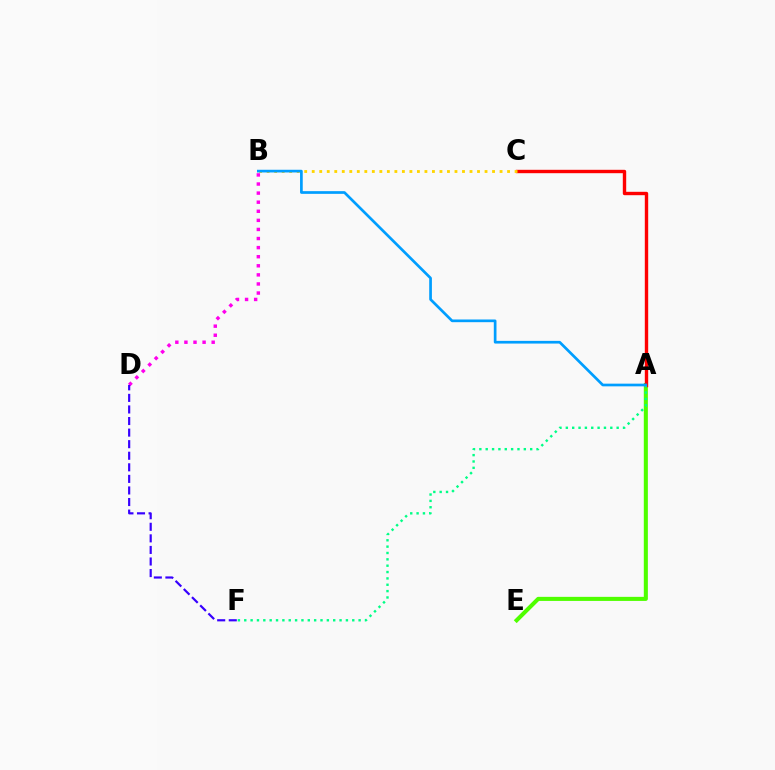{('A', 'E'): [{'color': '#4fff00', 'line_style': 'solid', 'thickness': 2.93}], ('A', 'C'): [{'color': '#ff0000', 'line_style': 'solid', 'thickness': 2.44}], ('B', 'D'): [{'color': '#ff00ed', 'line_style': 'dotted', 'thickness': 2.47}], ('A', 'F'): [{'color': '#00ff86', 'line_style': 'dotted', 'thickness': 1.73}], ('D', 'F'): [{'color': '#3700ff', 'line_style': 'dashed', 'thickness': 1.57}], ('B', 'C'): [{'color': '#ffd500', 'line_style': 'dotted', 'thickness': 2.04}], ('A', 'B'): [{'color': '#009eff', 'line_style': 'solid', 'thickness': 1.94}]}